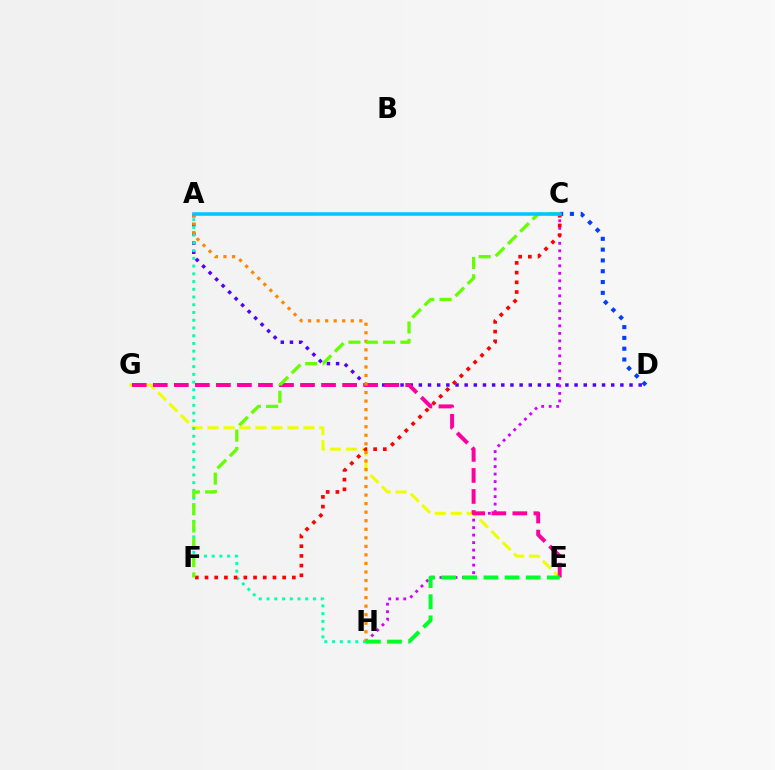{('E', 'G'): [{'color': '#eeff00', 'line_style': 'dashed', 'thickness': 2.17}, {'color': '#ff00a0', 'line_style': 'dashed', 'thickness': 2.86}], ('A', 'D'): [{'color': '#4f00ff', 'line_style': 'dotted', 'thickness': 2.49}], ('C', 'H'): [{'color': '#d600ff', 'line_style': 'dotted', 'thickness': 2.04}], ('A', 'H'): [{'color': '#00ffaf', 'line_style': 'dotted', 'thickness': 2.1}, {'color': '#ff8800', 'line_style': 'dotted', 'thickness': 2.32}], ('C', 'D'): [{'color': '#003fff', 'line_style': 'dotted', 'thickness': 2.94}], ('C', 'F'): [{'color': '#ff0000', 'line_style': 'dotted', 'thickness': 2.64}, {'color': '#66ff00', 'line_style': 'dashed', 'thickness': 2.35}], ('E', 'H'): [{'color': '#00ff27', 'line_style': 'dashed', 'thickness': 2.87}], ('A', 'C'): [{'color': '#00c7ff', 'line_style': 'solid', 'thickness': 2.57}]}